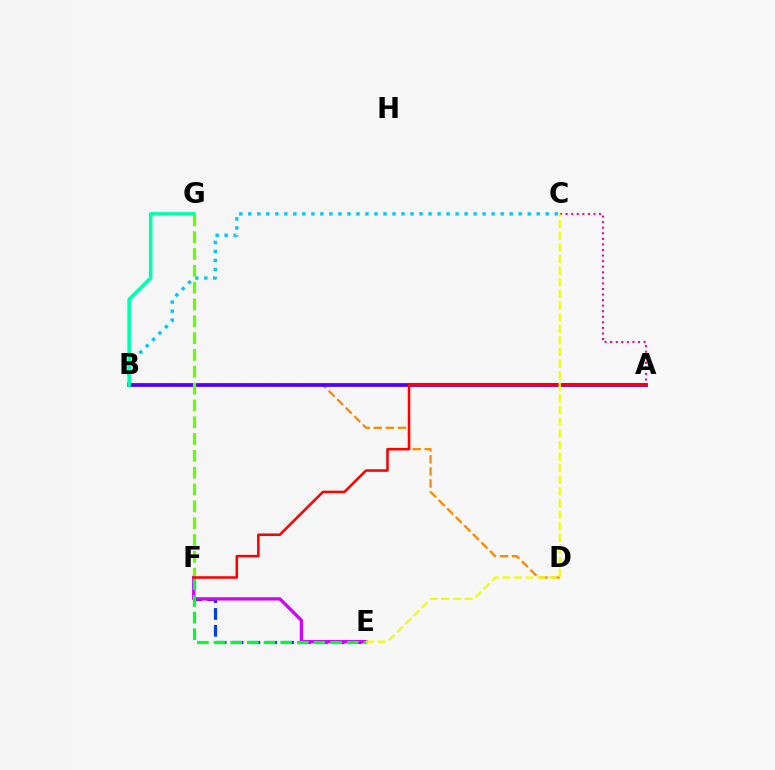{('A', 'C'): [{'color': '#ff00a0', 'line_style': 'dotted', 'thickness': 1.51}], ('E', 'F'): [{'color': '#003fff', 'line_style': 'dashed', 'thickness': 2.29}, {'color': '#d600ff', 'line_style': 'solid', 'thickness': 2.37}, {'color': '#00ff27', 'line_style': 'dashed', 'thickness': 2.26}], ('B', 'D'): [{'color': '#ff8800', 'line_style': 'dashed', 'thickness': 1.64}], ('B', 'C'): [{'color': '#00c7ff', 'line_style': 'dotted', 'thickness': 2.45}], ('A', 'B'): [{'color': '#4f00ff', 'line_style': 'solid', 'thickness': 2.7}], ('F', 'G'): [{'color': '#66ff00', 'line_style': 'dashed', 'thickness': 2.29}], ('A', 'F'): [{'color': '#ff0000', 'line_style': 'solid', 'thickness': 1.82}], ('C', 'E'): [{'color': '#eeff00', 'line_style': 'dashed', 'thickness': 1.58}], ('B', 'G'): [{'color': '#00ffaf', 'line_style': 'solid', 'thickness': 2.57}]}